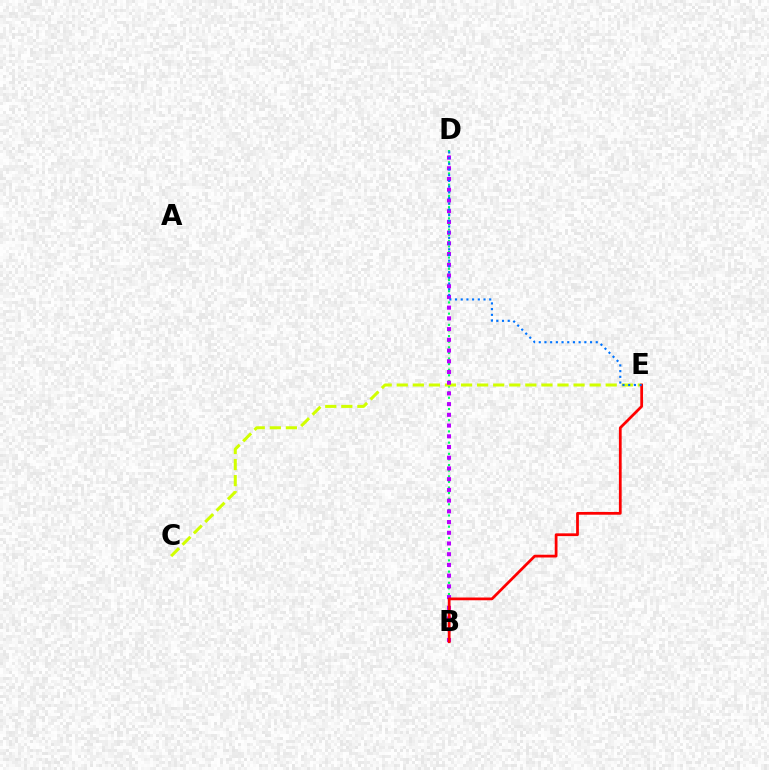{('B', 'D'): [{'color': '#00ff5c', 'line_style': 'dotted', 'thickness': 1.52}, {'color': '#b900ff', 'line_style': 'dotted', 'thickness': 2.91}], ('C', 'E'): [{'color': '#d1ff00', 'line_style': 'dashed', 'thickness': 2.18}], ('B', 'E'): [{'color': '#ff0000', 'line_style': 'solid', 'thickness': 1.98}], ('D', 'E'): [{'color': '#0074ff', 'line_style': 'dotted', 'thickness': 1.55}]}